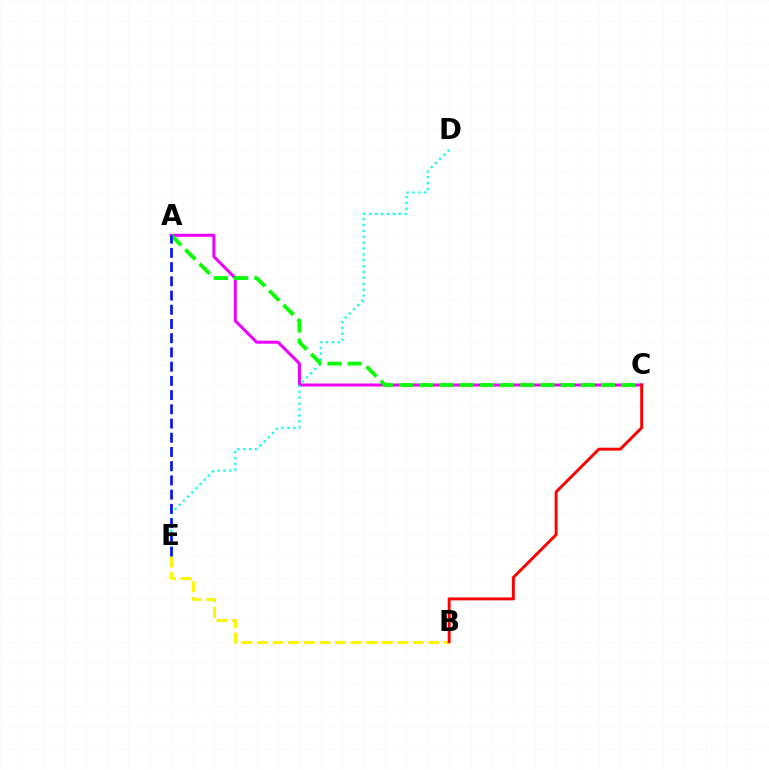{('B', 'E'): [{'color': '#fcf500', 'line_style': 'dashed', 'thickness': 2.12}], ('A', 'C'): [{'color': '#ee00ff', 'line_style': 'solid', 'thickness': 2.16}, {'color': '#08ff00', 'line_style': 'dashed', 'thickness': 2.74}], ('D', 'E'): [{'color': '#00fff6', 'line_style': 'dotted', 'thickness': 1.6}], ('B', 'C'): [{'color': '#ff0000', 'line_style': 'solid', 'thickness': 2.11}], ('A', 'E'): [{'color': '#0010ff', 'line_style': 'dashed', 'thickness': 1.93}]}